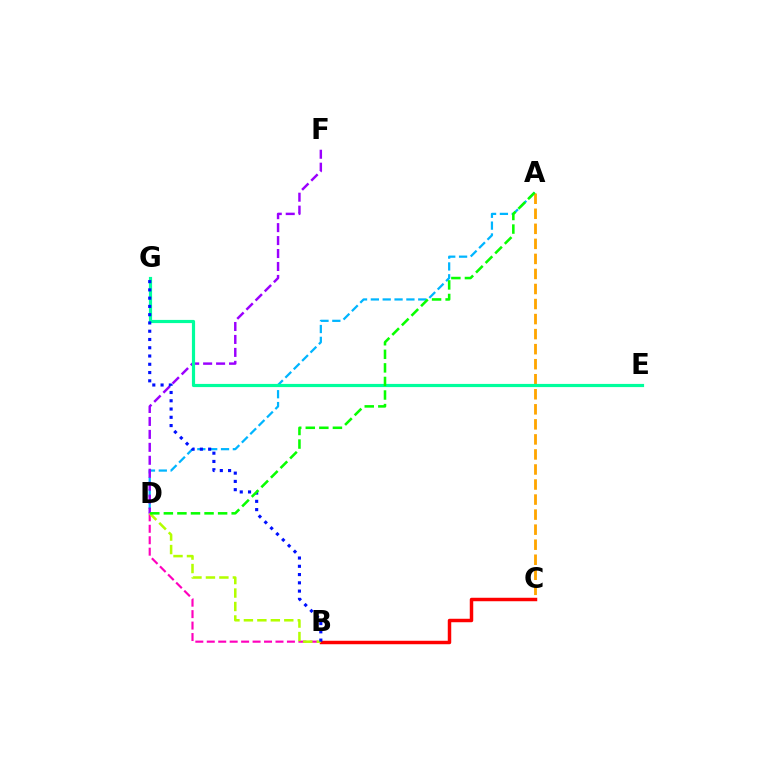{('B', 'D'): [{'color': '#ff00bd', 'line_style': 'dashed', 'thickness': 1.56}, {'color': '#b3ff00', 'line_style': 'dashed', 'thickness': 1.83}], ('B', 'C'): [{'color': '#ff0000', 'line_style': 'solid', 'thickness': 2.5}], ('A', 'D'): [{'color': '#00b5ff', 'line_style': 'dashed', 'thickness': 1.61}, {'color': '#08ff00', 'line_style': 'dashed', 'thickness': 1.84}], ('D', 'F'): [{'color': '#9b00ff', 'line_style': 'dashed', 'thickness': 1.76}], ('A', 'C'): [{'color': '#ffa500', 'line_style': 'dashed', 'thickness': 2.04}], ('E', 'G'): [{'color': '#00ff9d', 'line_style': 'solid', 'thickness': 2.29}], ('B', 'G'): [{'color': '#0010ff', 'line_style': 'dotted', 'thickness': 2.25}]}